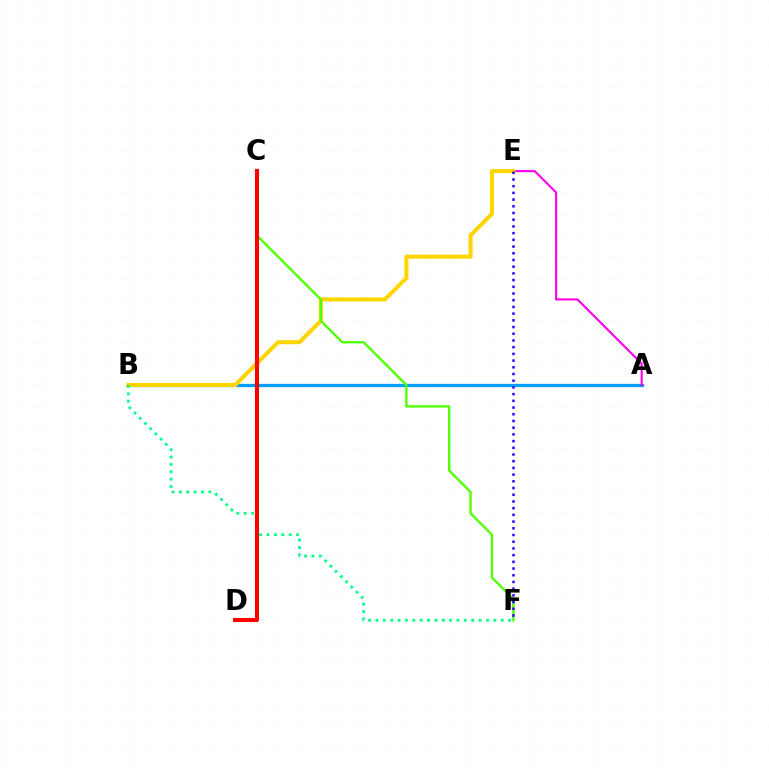{('A', 'B'): [{'color': '#009eff', 'line_style': 'solid', 'thickness': 2.36}], ('A', 'E'): [{'color': '#ff00ed', 'line_style': 'solid', 'thickness': 1.53}], ('B', 'E'): [{'color': '#ffd500', 'line_style': 'solid', 'thickness': 2.93}], ('C', 'F'): [{'color': '#4fff00', 'line_style': 'solid', 'thickness': 1.69}], ('B', 'F'): [{'color': '#00ff86', 'line_style': 'dotted', 'thickness': 2.0}], ('E', 'F'): [{'color': '#3700ff', 'line_style': 'dotted', 'thickness': 1.82}], ('C', 'D'): [{'color': '#ff0000', 'line_style': 'solid', 'thickness': 2.94}]}